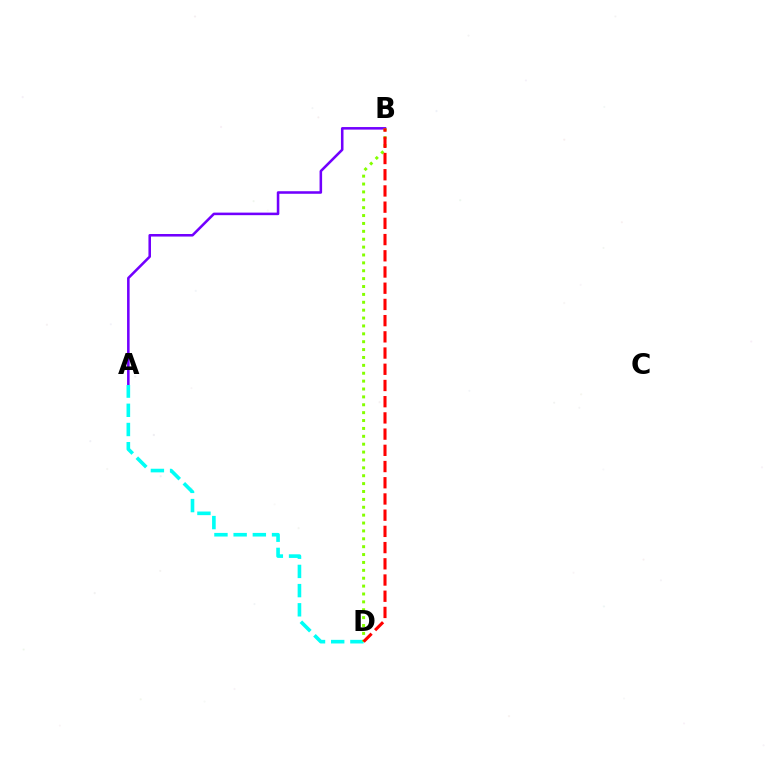{('A', 'B'): [{'color': '#7200ff', 'line_style': 'solid', 'thickness': 1.84}], ('A', 'D'): [{'color': '#00fff6', 'line_style': 'dashed', 'thickness': 2.61}], ('B', 'D'): [{'color': '#84ff00', 'line_style': 'dotted', 'thickness': 2.14}, {'color': '#ff0000', 'line_style': 'dashed', 'thickness': 2.2}]}